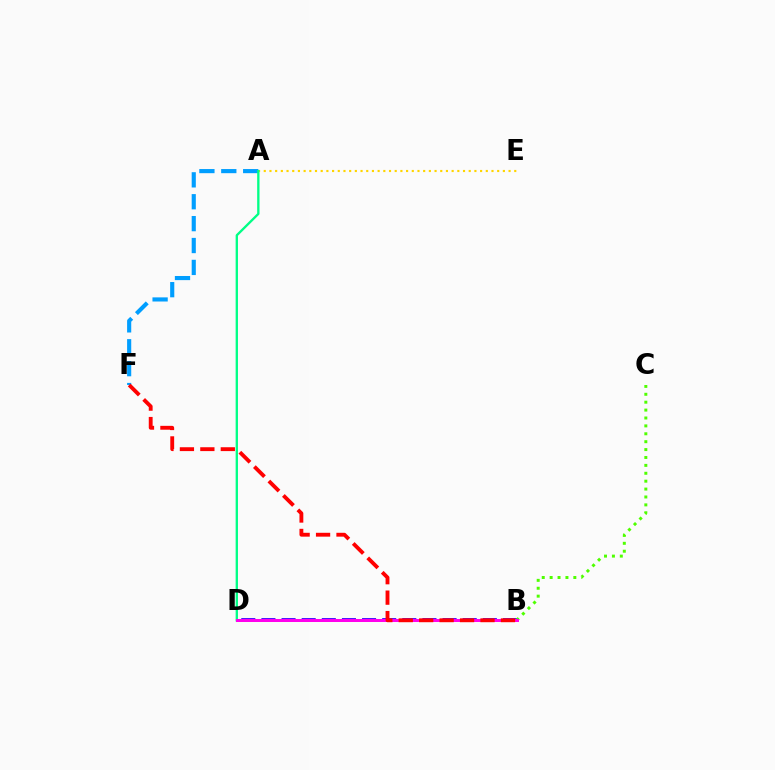{('B', 'D'): [{'color': '#3700ff', 'line_style': 'dashed', 'thickness': 2.73}, {'color': '#ff00ed', 'line_style': 'solid', 'thickness': 2.16}], ('B', 'C'): [{'color': '#4fff00', 'line_style': 'dotted', 'thickness': 2.15}], ('A', 'F'): [{'color': '#009eff', 'line_style': 'dashed', 'thickness': 2.97}], ('A', 'E'): [{'color': '#ffd500', 'line_style': 'dotted', 'thickness': 1.55}], ('A', 'D'): [{'color': '#00ff86', 'line_style': 'solid', 'thickness': 1.68}], ('B', 'F'): [{'color': '#ff0000', 'line_style': 'dashed', 'thickness': 2.78}]}